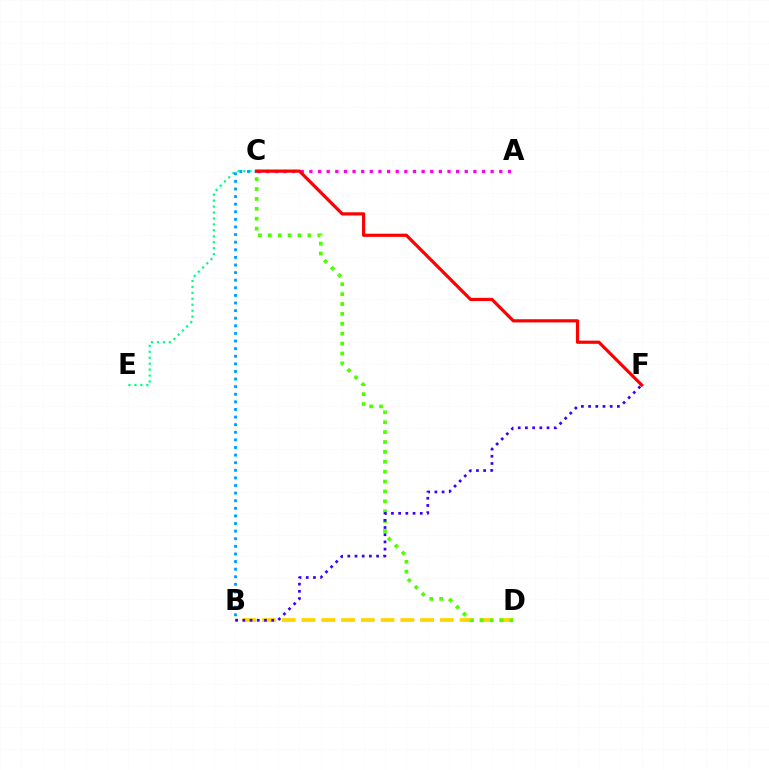{('C', 'E'): [{'color': '#00ff86', 'line_style': 'dotted', 'thickness': 1.62}], ('B', 'D'): [{'color': '#ffd500', 'line_style': 'dashed', 'thickness': 2.68}], ('C', 'D'): [{'color': '#4fff00', 'line_style': 'dotted', 'thickness': 2.69}], ('A', 'C'): [{'color': '#ff00ed', 'line_style': 'dotted', 'thickness': 2.34}], ('B', 'C'): [{'color': '#009eff', 'line_style': 'dotted', 'thickness': 2.07}], ('C', 'F'): [{'color': '#ff0000', 'line_style': 'solid', 'thickness': 2.3}], ('B', 'F'): [{'color': '#3700ff', 'line_style': 'dotted', 'thickness': 1.96}]}